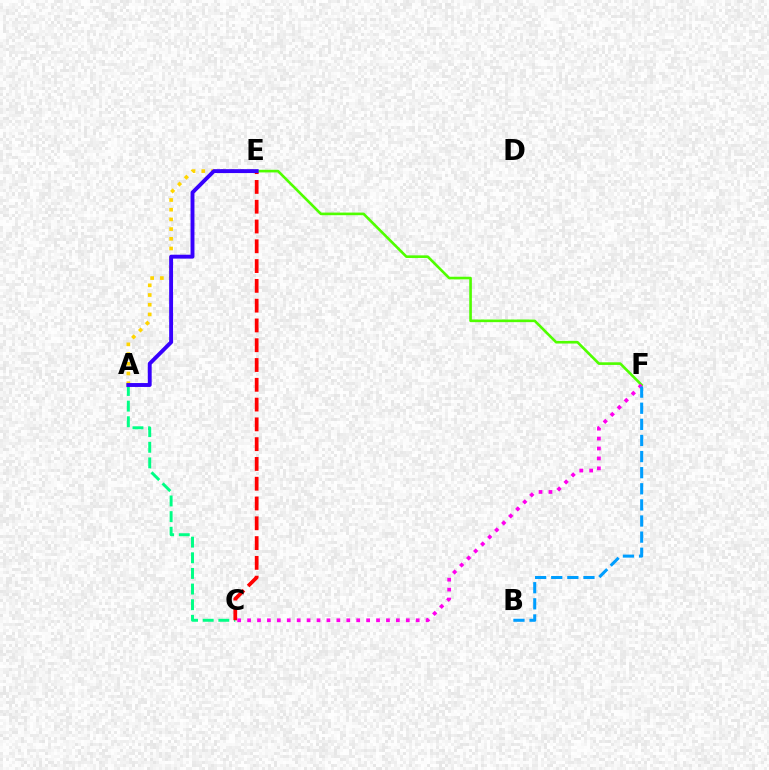{('A', 'C'): [{'color': '#00ff86', 'line_style': 'dashed', 'thickness': 2.12}], ('A', 'E'): [{'color': '#ffd500', 'line_style': 'dotted', 'thickness': 2.64}, {'color': '#3700ff', 'line_style': 'solid', 'thickness': 2.81}], ('C', 'E'): [{'color': '#ff0000', 'line_style': 'dashed', 'thickness': 2.69}], ('E', 'F'): [{'color': '#4fff00', 'line_style': 'solid', 'thickness': 1.89}], ('C', 'F'): [{'color': '#ff00ed', 'line_style': 'dotted', 'thickness': 2.7}], ('B', 'F'): [{'color': '#009eff', 'line_style': 'dashed', 'thickness': 2.19}]}